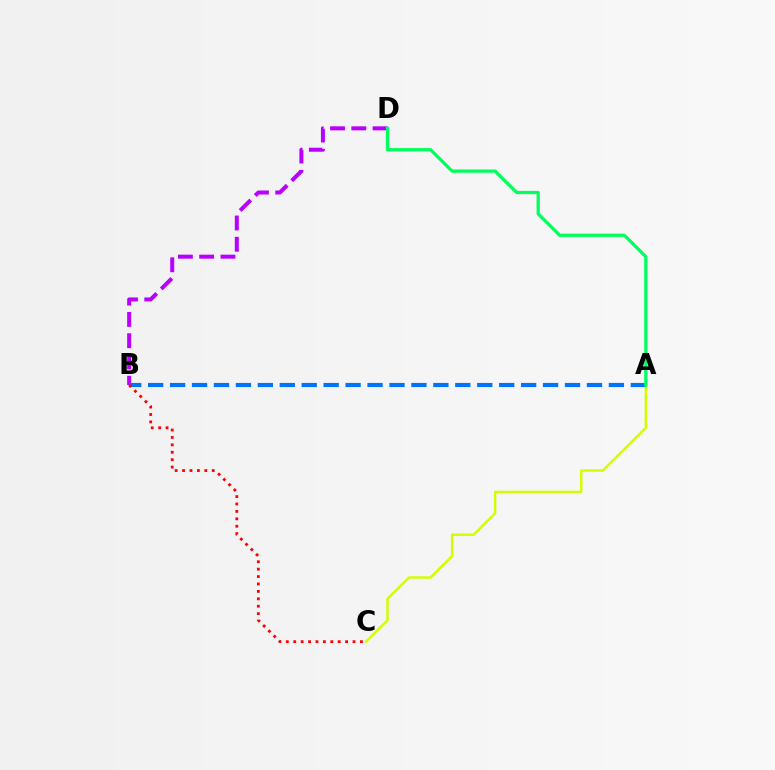{('B', 'D'): [{'color': '#b900ff', 'line_style': 'dashed', 'thickness': 2.89}], ('A', 'C'): [{'color': '#d1ff00', 'line_style': 'solid', 'thickness': 1.76}], ('A', 'B'): [{'color': '#0074ff', 'line_style': 'dashed', 'thickness': 2.98}], ('A', 'D'): [{'color': '#00ff5c', 'line_style': 'solid', 'thickness': 2.33}], ('B', 'C'): [{'color': '#ff0000', 'line_style': 'dotted', 'thickness': 2.01}]}